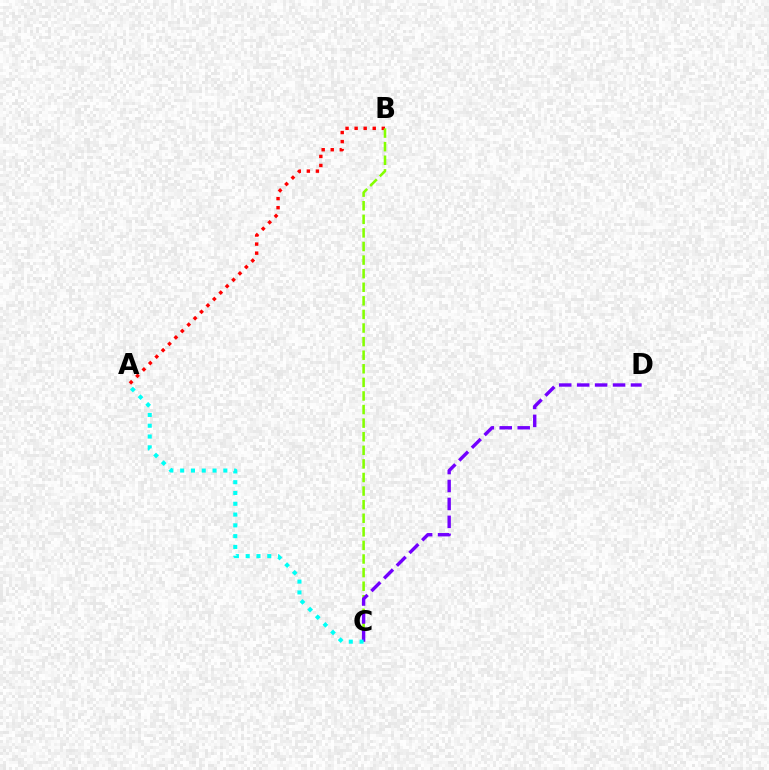{('A', 'B'): [{'color': '#ff0000', 'line_style': 'dotted', 'thickness': 2.46}], ('B', 'C'): [{'color': '#84ff00', 'line_style': 'dashed', 'thickness': 1.85}], ('C', 'D'): [{'color': '#7200ff', 'line_style': 'dashed', 'thickness': 2.44}], ('A', 'C'): [{'color': '#00fff6', 'line_style': 'dotted', 'thickness': 2.93}]}